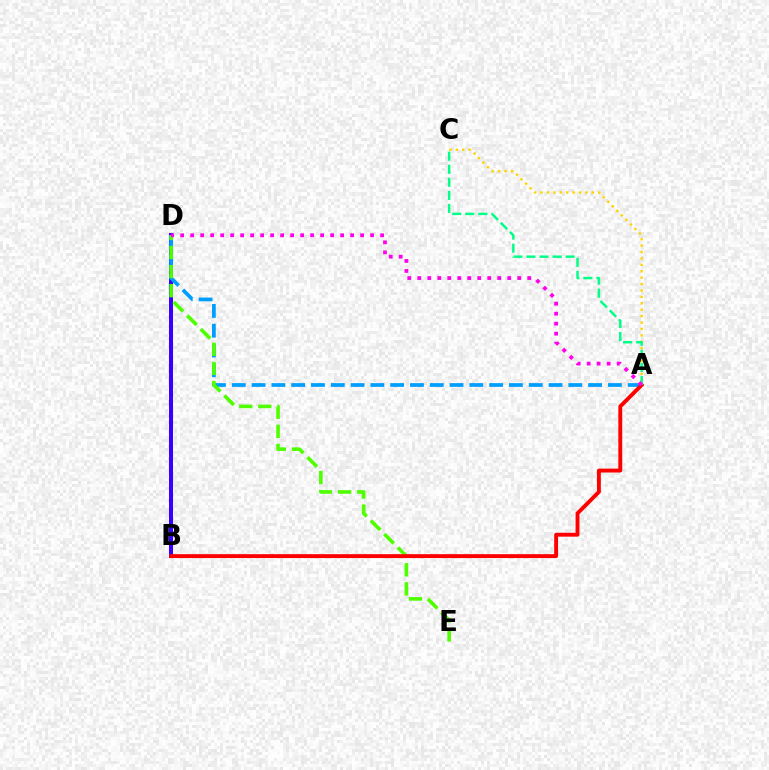{('B', 'D'): [{'color': '#3700ff', 'line_style': 'solid', 'thickness': 2.91}], ('A', 'D'): [{'color': '#009eff', 'line_style': 'dashed', 'thickness': 2.69}, {'color': '#ff00ed', 'line_style': 'dotted', 'thickness': 2.72}], ('A', 'C'): [{'color': '#ffd500', 'line_style': 'dotted', 'thickness': 1.74}, {'color': '#00ff86', 'line_style': 'dashed', 'thickness': 1.77}], ('D', 'E'): [{'color': '#4fff00', 'line_style': 'dashed', 'thickness': 2.59}], ('A', 'B'): [{'color': '#ff0000', 'line_style': 'solid', 'thickness': 2.8}]}